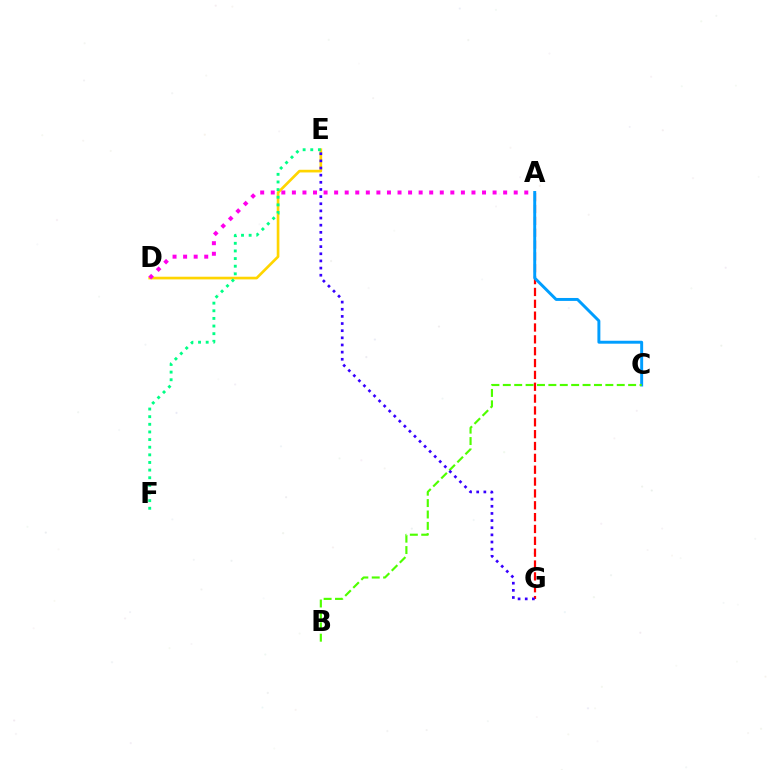{('D', 'E'): [{'color': '#ffd500', 'line_style': 'solid', 'thickness': 1.92}], ('A', 'G'): [{'color': '#ff0000', 'line_style': 'dashed', 'thickness': 1.61}], ('A', 'C'): [{'color': '#009eff', 'line_style': 'solid', 'thickness': 2.12}], ('E', 'F'): [{'color': '#00ff86', 'line_style': 'dotted', 'thickness': 2.07}], ('B', 'C'): [{'color': '#4fff00', 'line_style': 'dashed', 'thickness': 1.55}], ('A', 'D'): [{'color': '#ff00ed', 'line_style': 'dotted', 'thickness': 2.87}], ('E', 'G'): [{'color': '#3700ff', 'line_style': 'dotted', 'thickness': 1.94}]}